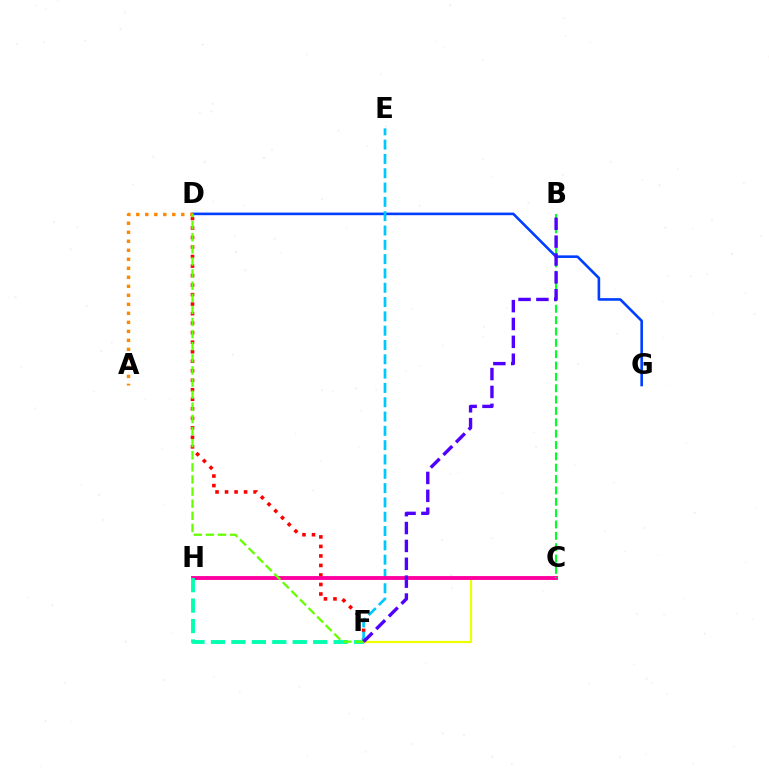{('C', 'F'): [{'color': '#eeff00', 'line_style': 'solid', 'thickness': 1.59}], ('D', 'F'): [{'color': '#ff0000', 'line_style': 'dotted', 'thickness': 2.59}, {'color': '#66ff00', 'line_style': 'dashed', 'thickness': 1.65}], ('C', 'H'): [{'color': '#d600ff', 'line_style': 'dashed', 'thickness': 1.52}, {'color': '#ff00a0', 'line_style': 'solid', 'thickness': 2.78}], ('D', 'G'): [{'color': '#003fff', 'line_style': 'solid', 'thickness': 1.88}], ('E', 'F'): [{'color': '#00c7ff', 'line_style': 'dashed', 'thickness': 1.94}], ('A', 'D'): [{'color': '#ff8800', 'line_style': 'dotted', 'thickness': 2.45}], ('F', 'H'): [{'color': '#00ffaf', 'line_style': 'dashed', 'thickness': 2.78}], ('B', 'C'): [{'color': '#00ff27', 'line_style': 'dashed', 'thickness': 1.54}], ('B', 'F'): [{'color': '#4f00ff', 'line_style': 'dashed', 'thickness': 2.43}]}